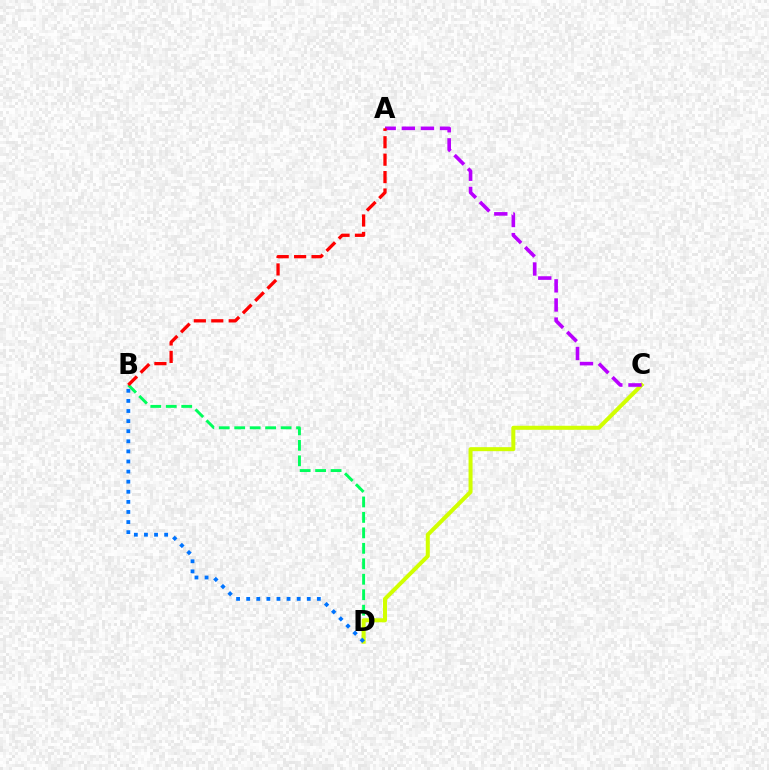{('B', 'D'): [{'color': '#00ff5c', 'line_style': 'dashed', 'thickness': 2.1}, {'color': '#0074ff', 'line_style': 'dotted', 'thickness': 2.74}], ('C', 'D'): [{'color': '#d1ff00', 'line_style': 'solid', 'thickness': 2.89}], ('A', 'C'): [{'color': '#b900ff', 'line_style': 'dashed', 'thickness': 2.6}], ('A', 'B'): [{'color': '#ff0000', 'line_style': 'dashed', 'thickness': 2.37}]}